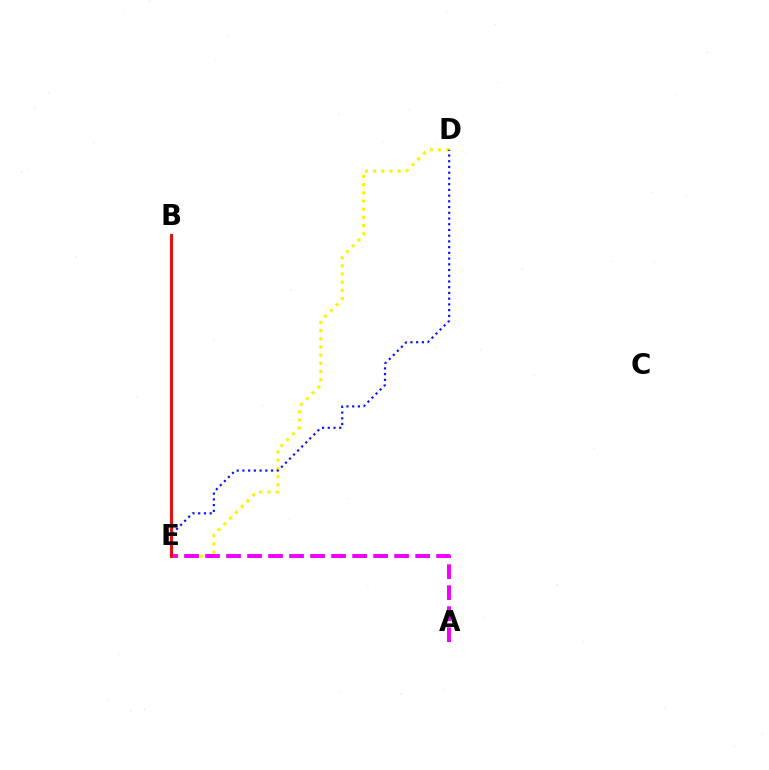{('D', 'E'): [{'color': '#fcf500', 'line_style': 'dotted', 'thickness': 2.22}, {'color': '#0010ff', 'line_style': 'dotted', 'thickness': 1.56}], ('A', 'E'): [{'color': '#ee00ff', 'line_style': 'dashed', 'thickness': 2.85}], ('B', 'E'): [{'color': '#08ff00', 'line_style': 'solid', 'thickness': 2.31}, {'color': '#00fff6', 'line_style': 'solid', 'thickness': 2.23}, {'color': '#ff0000', 'line_style': 'solid', 'thickness': 2.02}]}